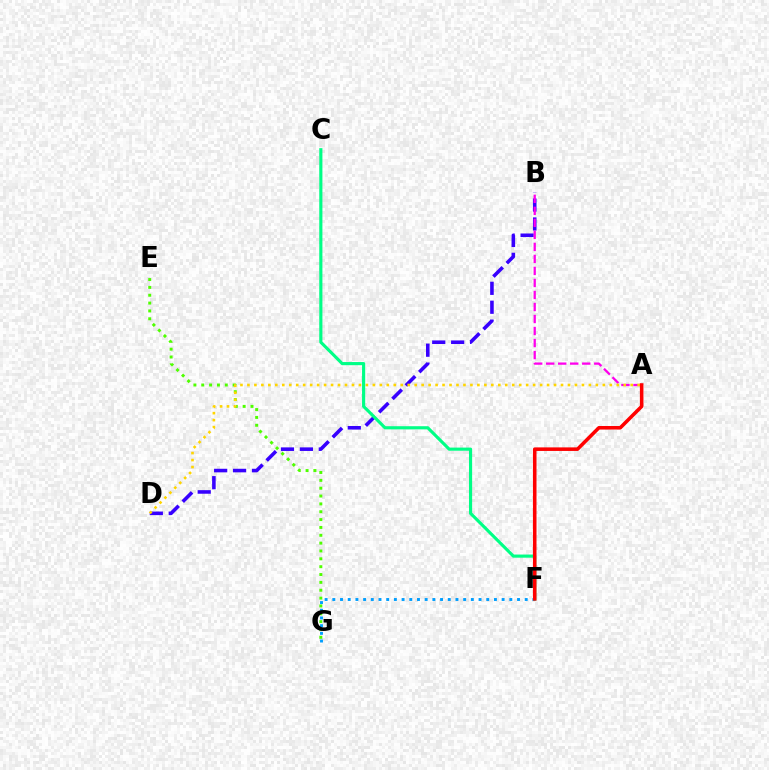{('B', 'D'): [{'color': '#3700ff', 'line_style': 'dashed', 'thickness': 2.57}], ('E', 'G'): [{'color': '#4fff00', 'line_style': 'dotted', 'thickness': 2.13}], ('A', 'B'): [{'color': '#ff00ed', 'line_style': 'dashed', 'thickness': 1.63}], ('F', 'G'): [{'color': '#009eff', 'line_style': 'dotted', 'thickness': 2.09}], ('A', 'D'): [{'color': '#ffd500', 'line_style': 'dotted', 'thickness': 1.89}], ('C', 'F'): [{'color': '#00ff86', 'line_style': 'solid', 'thickness': 2.26}], ('A', 'F'): [{'color': '#ff0000', 'line_style': 'solid', 'thickness': 2.56}]}